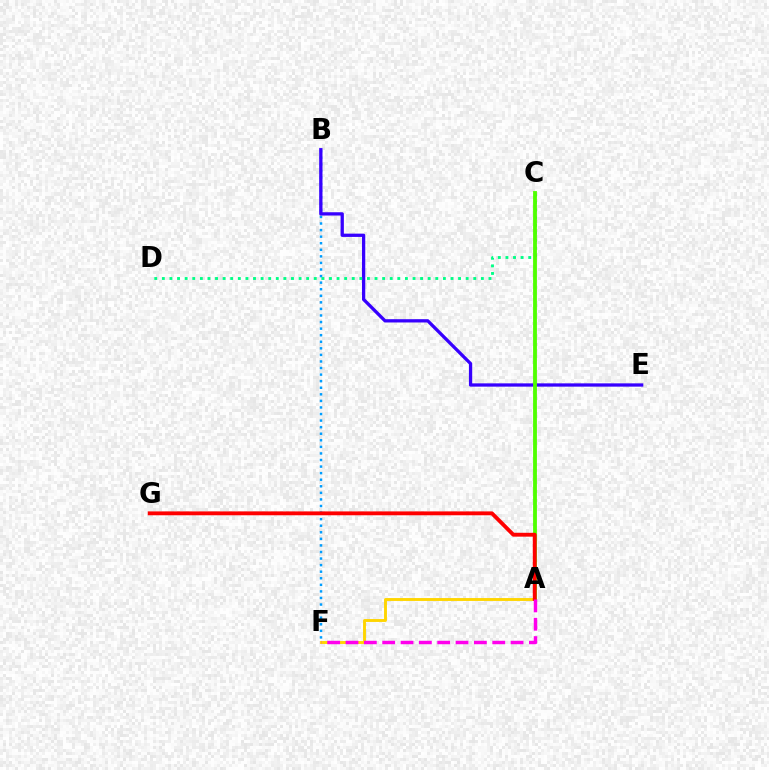{('B', 'F'): [{'color': '#009eff', 'line_style': 'dotted', 'thickness': 1.78}], ('B', 'E'): [{'color': '#3700ff', 'line_style': 'solid', 'thickness': 2.36}], ('A', 'F'): [{'color': '#ffd500', 'line_style': 'solid', 'thickness': 2.08}, {'color': '#ff00ed', 'line_style': 'dashed', 'thickness': 2.49}], ('C', 'D'): [{'color': '#00ff86', 'line_style': 'dotted', 'thickness': 2.06}], ('A', 'C'): [{'color': '#4fff00', 'line_style': 'solid', 'thickness': 2.75}], ('A', 'G'): [{'color': '#ff0000', 'line_style': 'solid', 'thickness': 2.78}]}